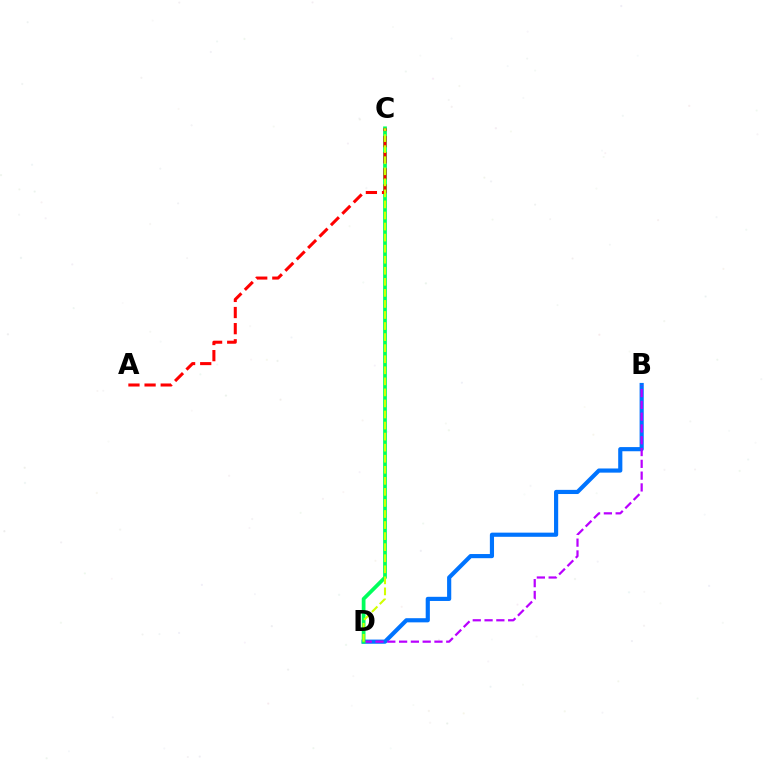{('B', 'D'): [{'color': '#0074ff', 'line_style': 'solid', 'thickness': 2.99}, {'color': '#b900ff', 'line_style': 'dashed', 'thickness': 1.6}], ('C', 'D'): [{'color': '#00ff5c', 'line_style': 'solid', 'thickness': 2.7}, {'color': '#d1ff00', 'line_style': 'dashed', 'thickness': 1.5}], ('A', 'C'): [{'color': '#ff0000', 'line_style': 'dashed', 'thickness': 2.19}]}